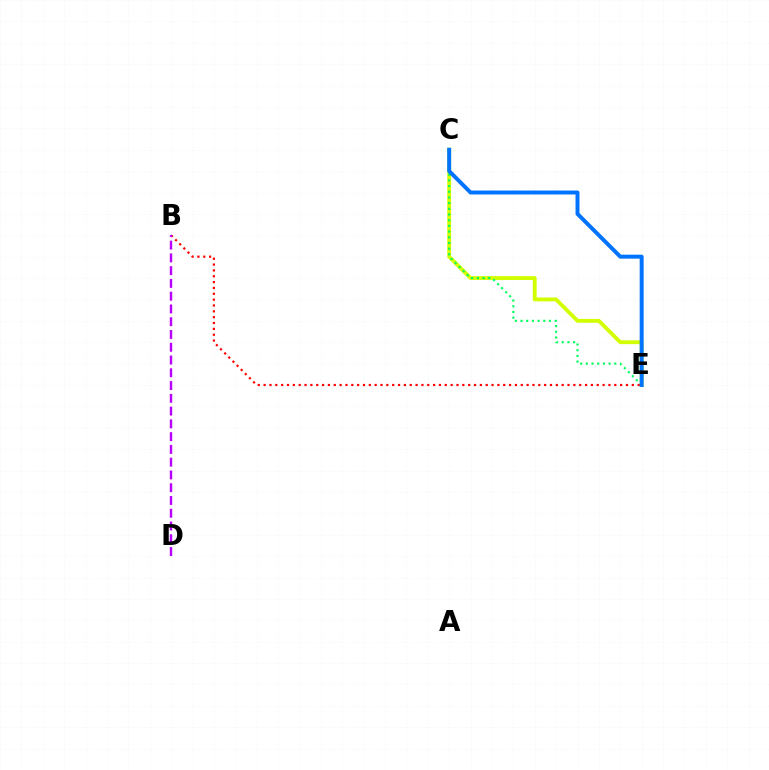{('C', 'E'): [{'color': '#d1ff00', 'line_style': 'solid', 'thickness': 2.78}, {'color': '#00ff5c', 'line_style': 'dotted', 'thickness': 1.55}, {'color': '#0074ff', 'line_style': 'solid', 'thickness': 2.85}], ('B', 'E'): [{'color': '#ff0000', 'line_style': 'dotted', 'thickness': 1.59}], ('B', 'D'): [{'color': '#b900ff', 'line_style': 'dashed', 'thickness': 1.73}]}